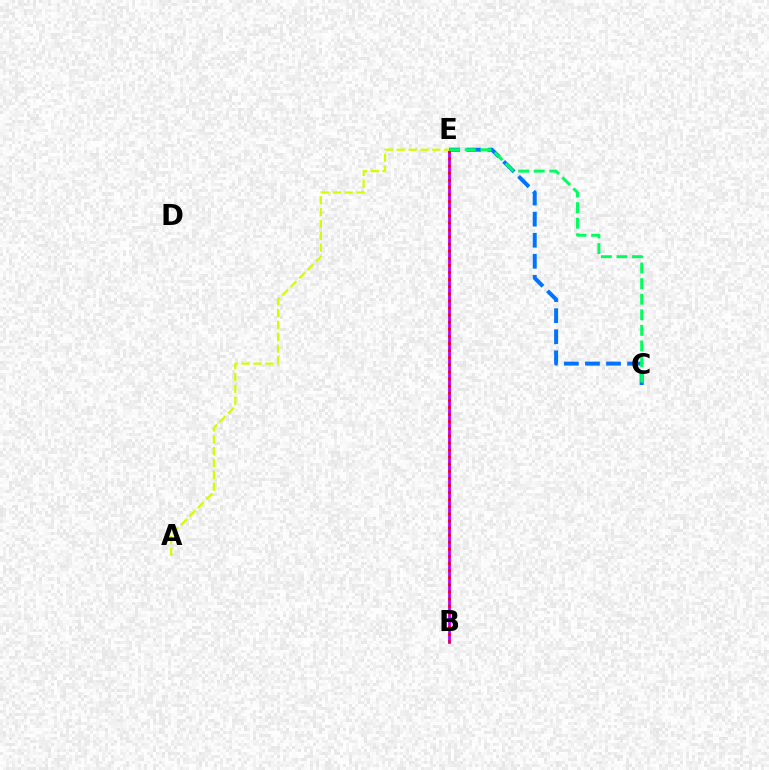{('C', 'E'): [{'color': '#0074ff', 'line_style': 'dashed', 'thickness': 2.86}, {'color': '#00ff5c', 'line_style': 'dashed', 'thickness': 2.12}], ('B', 'E'): [{'color': '#b900ff', 'line_style': 'solid', 'thickness': 1.99}, {'color': '#ff0000', 'line_style': 'dotted', 'thickness': 1.93}], ('A', 'E'): [{'color': '#d1ff00', 'line_style': 'dashed', 'thickness': 1.61}]}